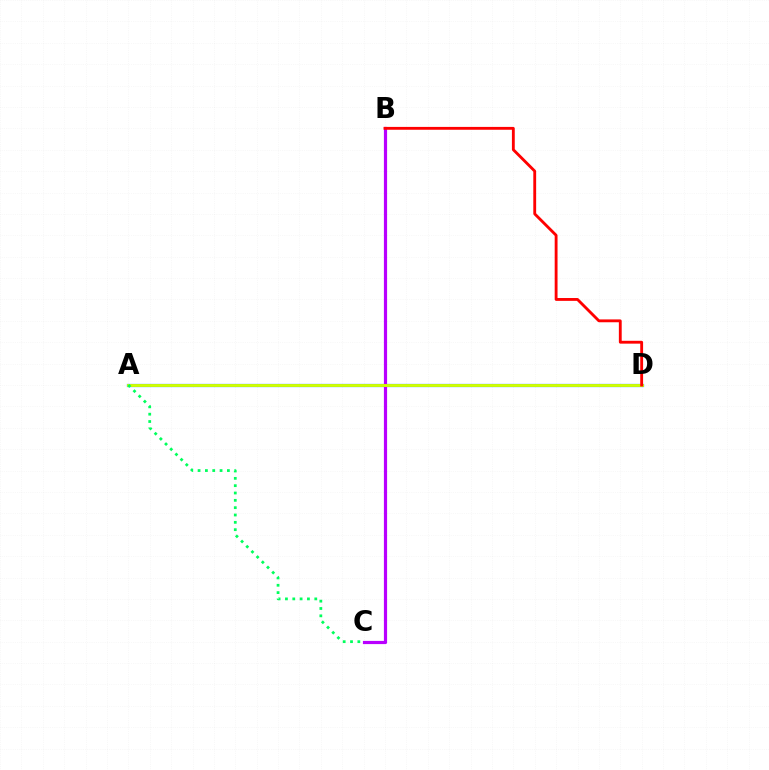{('A', 'D'): [{'color': '#0074ff', 'line_style': 'solid', 'thickness': 2.31}, {'color': '#d1ff00', 'line_style': 'solid', 'thickness': 2.07}], ('B', 'C'): [{'color': '#b900ff', 'line_style': 'solid', 'thickness': 2.29}], ('A', 'C'): [{'color': '#00ff5c', 'line_style': 'dotted', 'thickness': 1.99}], ('B', 'D'): [{'color': '#ff0000', 'line_style': 'solid', 'thickness': 2.05}]}